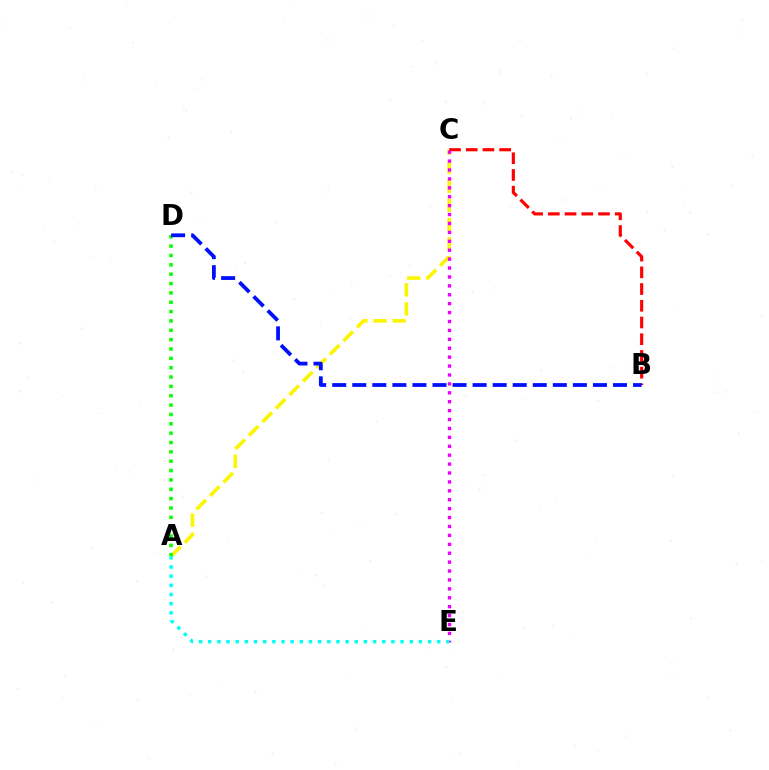{('A', 'C'): [{'color': '#fcf500', 'line_style': 'dashed', 'thickness': 2.6}], ('B', 'C'): [{'color': '#ff0000', 'line_style': 'dashed', 'thickness': 2.27}], ('C', 'E'): [{'color': '#ee00ff', 'line_style': 'dotted', 'thickness': 2.42}], ('A', 'D'): [{'color': '#08ff00', 'line_style': 'dotted', 'thickness': 2.54}], ('A', 'E'): [{'color': '#00fff6', 'line_style': 'dotted', 'thickness': 2.49}], ('B', 'D'): [{'color': '#0010ff', 'line_style': 'dashed', 'thickness': 2.72}]}